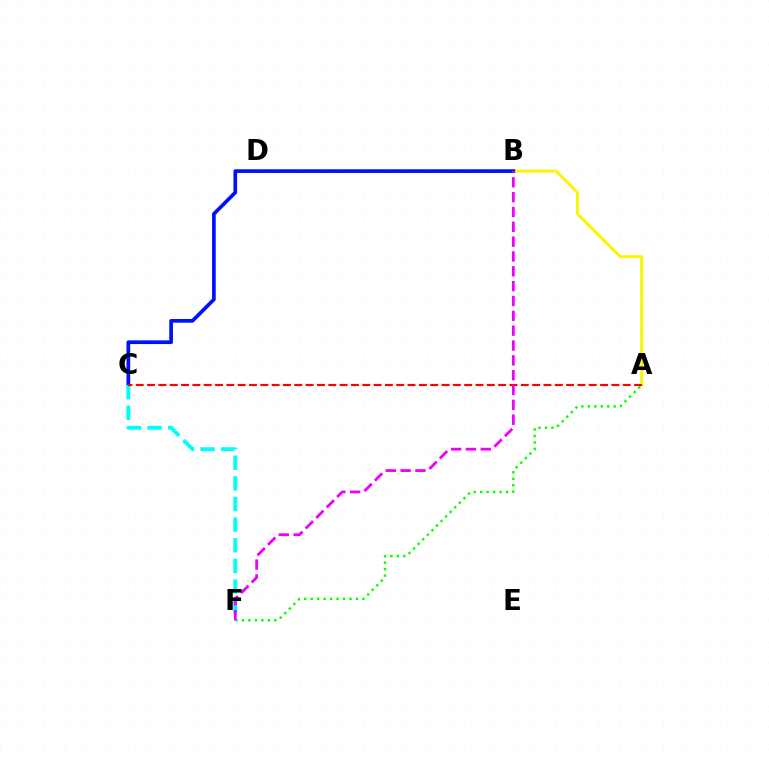{('A', 'B'): [{'color': '#fcf500', 'line_style': 'solid', 'thickness': 2.13}], ('B', 'C'): [{'color': '#0010ff', 'line_style': 'solid', 'thickness': 2.65}], ('C', 'F'): [{'color': '#00fff6', 'line_style': 'dashed', 'thickness': 2.8}], ('A', 'F'): [{'color': '#08ff00', 'line_style': 'dotted', 'thickness': 1.76}], ('A', 'C'): [{'color': '#ff0000', 'line_style': 'dashed', 'thickness': 1.54}], ('B', 'F'): [{'color': '#ee00ff', 'line_style': 'dashed', 'thickness': 2.02}]}